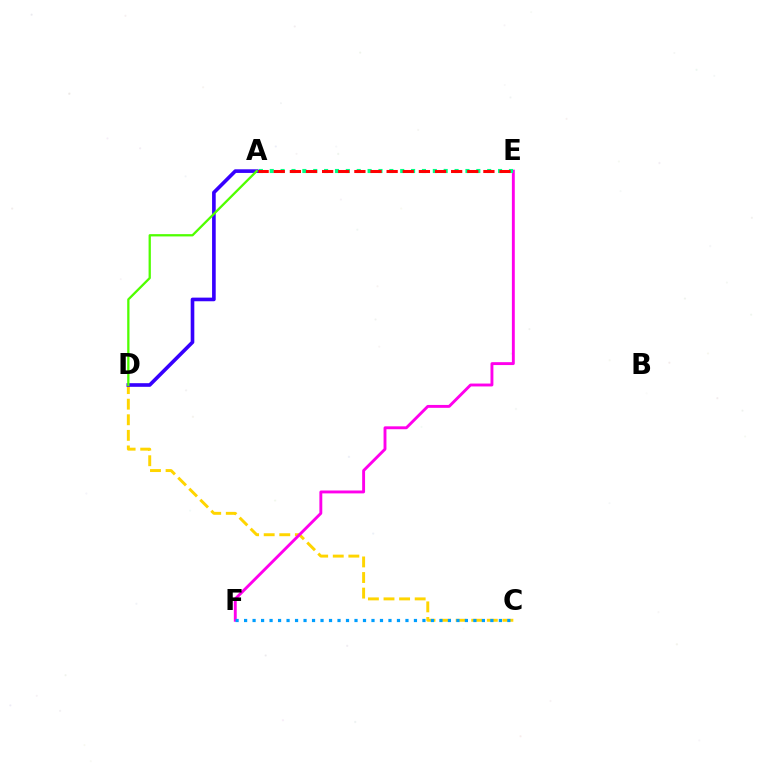{('C', 'D'): [{'color': '#ffd500', 'line_style': 'dashed', 'thickness': 2.12}], ('E', 'F'): [{'color': '#ff00ed', 'line_style': 'solid', 'thickness': 2.08}], ('A', 'E'): [{'color': '#00ff86', 'line_style': 'dotted', 'thickness': 2.95}, {'color': '#ff0000', 'line_style': 'dashed', 'thickness': 2.19}], ('A', 'D'): [{'color': '#3700ff', 'line_style': 'solid', 'thickness': 2.62}, {'color': '#4fff00', 'line_style': 'solid', 'thickness': 1.65}], ('C', 'F'): [{'color': '#009eff', 'line_style': 'dotted', 'thickness': 2.31}]}